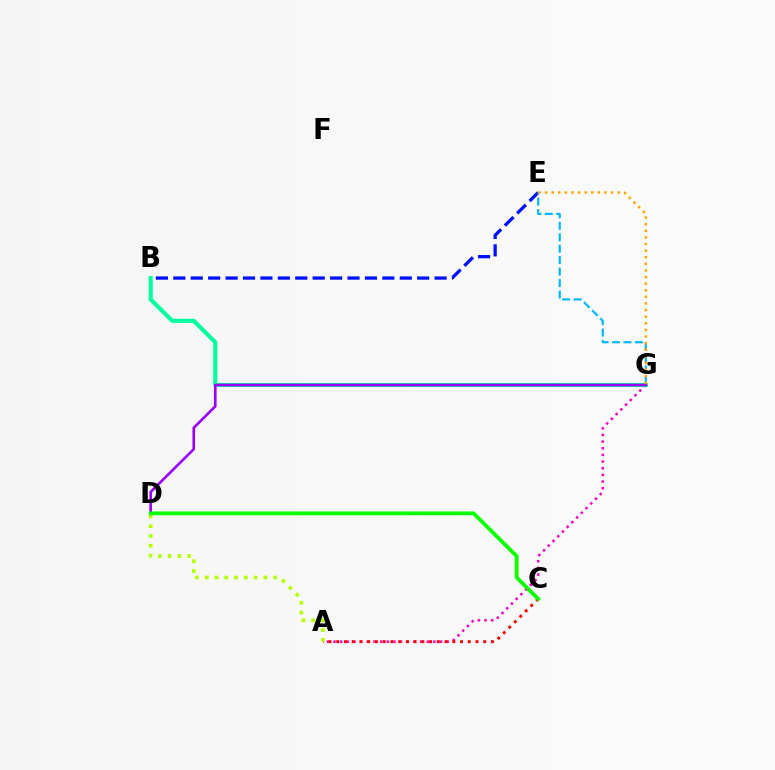{('A', 'G'): [{'color': '#ff00bd', 'line_style': 'dotted', 'thickness': 1.81}], ('B', 'G'): [{'color': '#00ff9d', 'line_style': 'solid', 'thickness': 2.96}], ('B', 'E'): [{'color': '#0010ff', 'line_style': 'dashed', 'thickness': 2.37}], ('A', 'C'): [{'color': '#ff0000', 'line_style': 'dotted', 'thickness': 2.1}], ('E', 'G'): [{'color': '#00b5ff', 'line_style': 'dashed', 'thickness': 1.55}, {'color': '#ffa500', 'line_style': 'dotted', 'thickness': 1.8}], ('D', 'G'): [{'color': '#9b00ff', 'line_style': 'solid', 'thickness': 1.89}], ('A', 'D'): [{'color': '#b3ff00', 'line_style': 'dotted', 'thickness': 2.65}], ('C', 'D'): [{'color': '#08ff00', 'line_style': 'solid', 'thickness': 2.73}]}